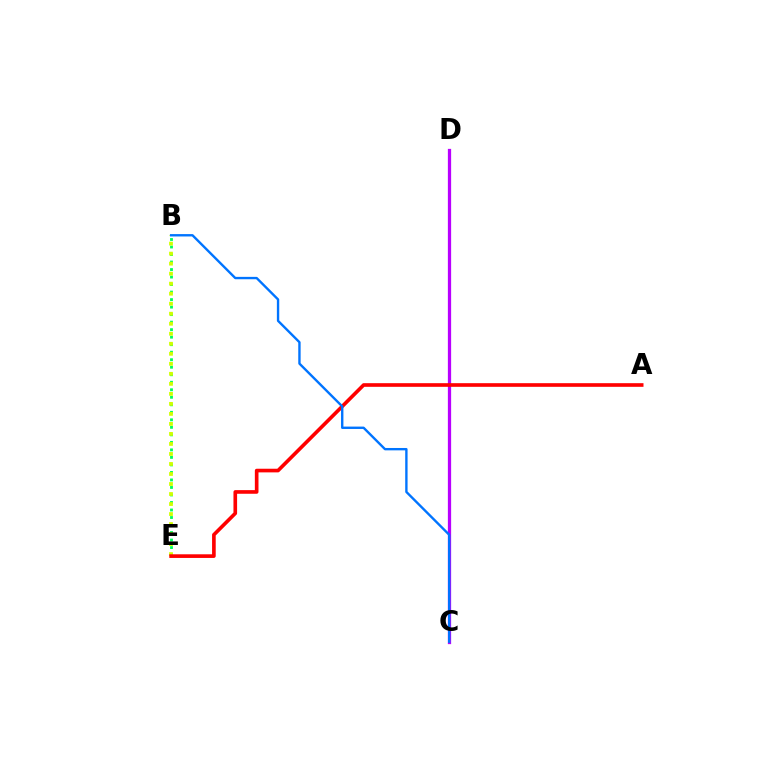{('B', 'E'): [{'color': '#00ff5c', 'line_style': 'dotted', 'thickness': 2.04}, {'color': '#d1ff00', 'line_style': 'dotted', 'thickness': 2.72}], ('C', 'D'): [{'color': '#b900ff', 'line_style': 'solid', 'thickness': 2.35}], ('A', 'E'): [{'color': '#ff0000', 'line_style': 'solid', 'thickness': 2.62}], ('B', 'C'): [{'color': '#0074ff', 'line_style': 'solid', 'thickness': 1.71}]}